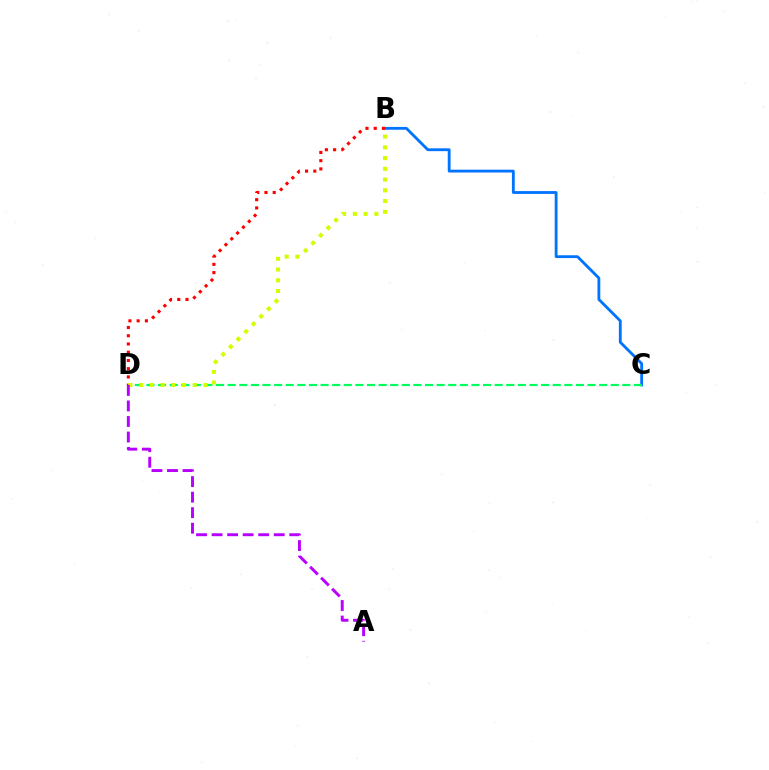{('B', 'C'): [{'color': '#0074ff', 'line_style': 'solid', 'thickness': 2.03}], ('C', 'D'): [{'color': '#00ff5c', 'line_style': 'dashed', 'thickness': 1.58}], ('B', 'D'): [{'color': '#ff0000', 'line_style': 'dotted', 'thickness': 2.24}, {'color': '#d1ff00', 'line_style': 'dotted', 'thickness': 2.92}], ('A', 'D'): [{'color': '#b900ff', 'line_style': 'dashed', 'thickness': 2.11}]}